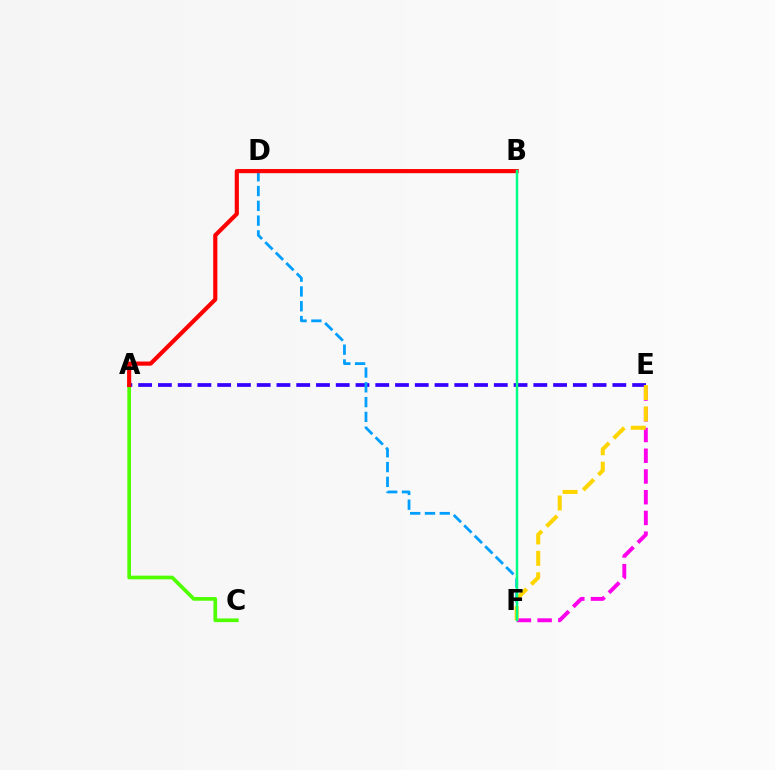{('A', 'E'): [{'color': '#3700ff', 'line_style': 'dashed', 'thickness': 2.68}], ('D', 'F'): [{'color': '#009eff', 'line_style': 'dashed', 'thickness': 2.01}], ('A', 'C'): [{'color': '#4fff00', 'line_style': 'solid', 'thickness': 2.65}], ('E', 'F'): [{'color': '#ff00ed', 'line_style': 'dashed', 'thickness': 2.82}, {'color': '#ffd500', 'line_style': 'dashed', 'thickness': 2.91}], ('A', 'B'): [{'color': '#ff0000', 'line_style': 'solid', 'thickness': 2.99}], ('B', 'F'): [{'color': '#00ff86', 'line_style': 'solid', 'thickness': 1.78}]}